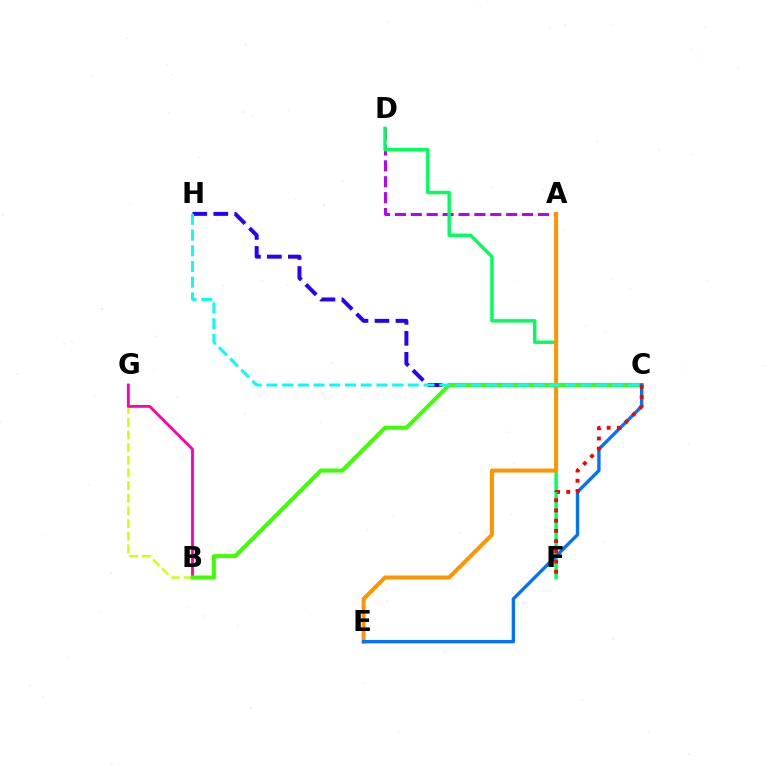{('C', 'H'): [{'color': '#2500ff', 'line_style': 'dashed', 'thickness': 2.85}, {'color': '#00fff6', 'line_style': 'dashed', 'thickness': 2.13}], ('B', 'G'): [{'color': '#d1ff00', 'line_style': 'dashed', 'thickness': 1.72}, {'color': '#ff00ac', 'line_style': 'solid', 'thickness': 2.04}], ('A', 'D'): [{'color': '#b900ff', 'line_style': 'dashed', 'thickness': 2.16}], ('D', 'F'): [{'color': '#00ff5c', 'line_style': 'solid', 'thickness': 2.47}], ('A', 'E'): [{'color': '#ff9400', 'line_style': 'solid', 'thickness': 2.88}], ('B', 'C'): [{'color': '#3dff00', 'line_style': 'solid', 'thickness': 2.86}], ('C', 'E'): [{'color': '#0074ff', 'line_style': 'solid', 'thickness': 2.42}], ('C', 'F'): [{'color': '#ff0000', 'line_style': 'dotted', 'thickness': 2.78}]}